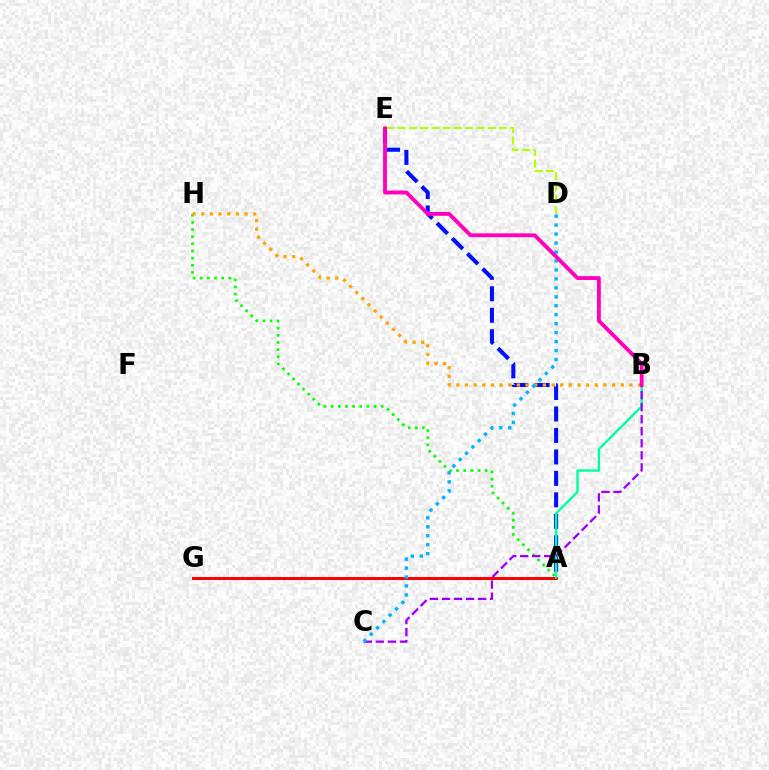{('A', 'H'): [{'color': '#08ff00', 'line_style': 'dotted', 'thickness': 1.94}], ('A', 'E'): [{'color': '#0010ff', 'line_style': 'dashed', 'thickness': 2.92}], ('A', 'G'): [{'color': '#ff0000', 'line_style': 'solid', 'thickness': 2.13}], ('A', 'B'): [{'color': '#00ff9d', 'line_style': 'solid', 'thickness': 1.7}], ('D', 'E'): [{'color': '#b3ff00', 'line_style': 'dashed', 'thickness': 1.53}], ('B', 'H'): [{'color': '#ffa500', 'line_style': 'dotted', 'thickness': 2.35}], ('B', 'C'): [{'color': '#9b00ff', 'line_style': 'dashed', 'thickness': 1.64}], ('C', 'D'): [{'color': '#00b5ff', 'line_style': 'dotted', 'thickness': 2.43}], ('B', 'E'): [{'color': '#ff00bd', 'line_style': 'solid', 'thickness': 2.76}]}